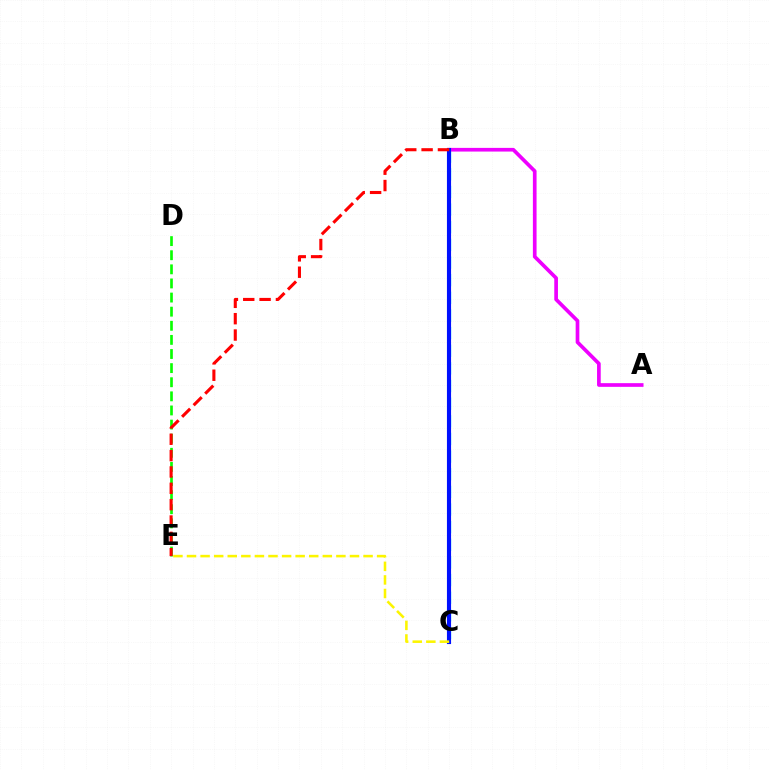{('B', 'C'): [{'color': '#00fff6', 'line_style': 'dashed', 'thickness': 2.4}, {'color': '#0010ff', 'line_style': 'solid', 'thickness': 2.96}], ('A', 'B'): [{'color': '#ee00ff', 'line_style': 'solid', 'thickness': 2.65}], ('D', 'E'): [{'color': '#08ff00', 'line_style': 'dashed', 'thickness': 1.92}], ('B', 'E'): [{'color': '#ff0000', 'line_style': 'dashed', 'thickness': 2.22}], ('C', 'E'): [{'color': '#fcf500', 'line_style': 'dashed', 'thickness': 1.84}]}